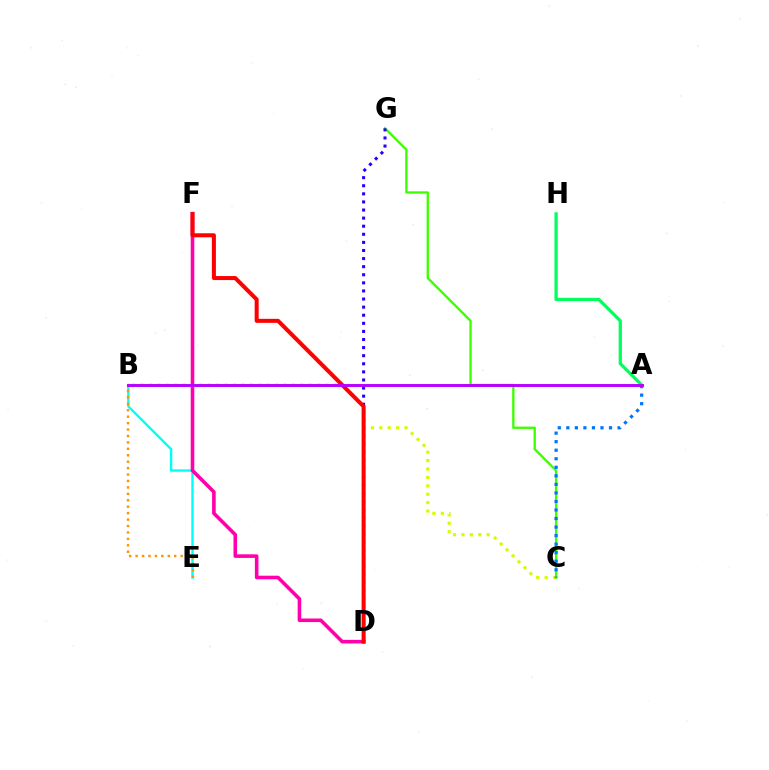{('B', 'E'): [{'color': '#00fff6', 'line_style': 'solid', 'thickness': 1.72}, {'color': '#ff9400', 'line_style': 'dotted', 'thickness': 1.75}], ('B', 'C'): [{'color': '#d1ff00', 'line_style': 'dotted', 'thickness': 2.28}], ('A', 'H'): [{'color': '#00ff5c', 'line_style': 'solid', 'thickness': 2.34}], ('D', 'F'): [{'color': '#ff00ac', 'line_style': 'solid', 'thickness': 2.58}, {'color': '#ff0000', 'line_style': 'solid', 'thickness': 2.89}], ('C', 'G'): [{'color': '#3dff00', 'line_style': 'solid', 'thickness': 1.69}], ('D', 'G'): [{'color': '#2500ff', 'line_style': 'dotted', 'thickness': 2.2}], ('A', 'C'): [{'color': '#0074ff', 'line_style': 'dotted', 'thickness': 2.32}], ('A', 'B'): [{'color': '#b900ff', 'line_style': 'solid', 'thickness': 2.11}]}